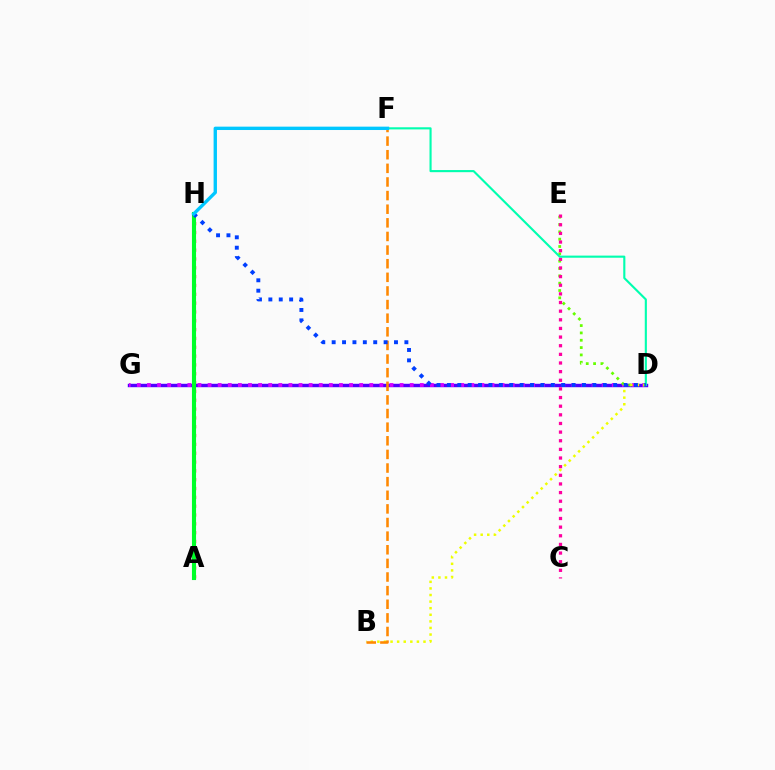{('A', 'H'): [{'color': '#ff0000', 'line_style': 'dotted', 'thickness': 2.4}, {'color': '#00ff27', 'line_style': 'solid', 'thickness': 2.95}], ('D', 'G'): [{'color': '#4f00ff', 'line_style': 'solid', 'thickness': 2.46}, {'color': '#d600ff', 'line_style': 'dotted', 'thickness': 2.75}], ('D', 'E'): [{'color': '#66ff00', 'line_style': 'dotted', 'thickness': 1.99}], ('C', 'E'): [{'color': '#ff00a0', 'line_style': 'dotted', 'thickness': 2.35}], ('B', 'D'): [{'color': '#eeff00', 'line_style': 'dotted', 'thickness': 1.79}], ('D', 'F'): [{'color': '#00ffaf', 'line_style': 'solid', 'thickness': 1.53}], ('B', 'F'): [{'color': '#ff8800', 'line_style': 'dashed', 'thickness': 1.85}], ('D', 'H'): [{'color': '#003fff', 'line_style': 'dotted', 'thickness': 2.82}], ('F', 'H'): [{'color': '#00c7ff', 'line_style': 'solid', 'thickness': 2.42}]}